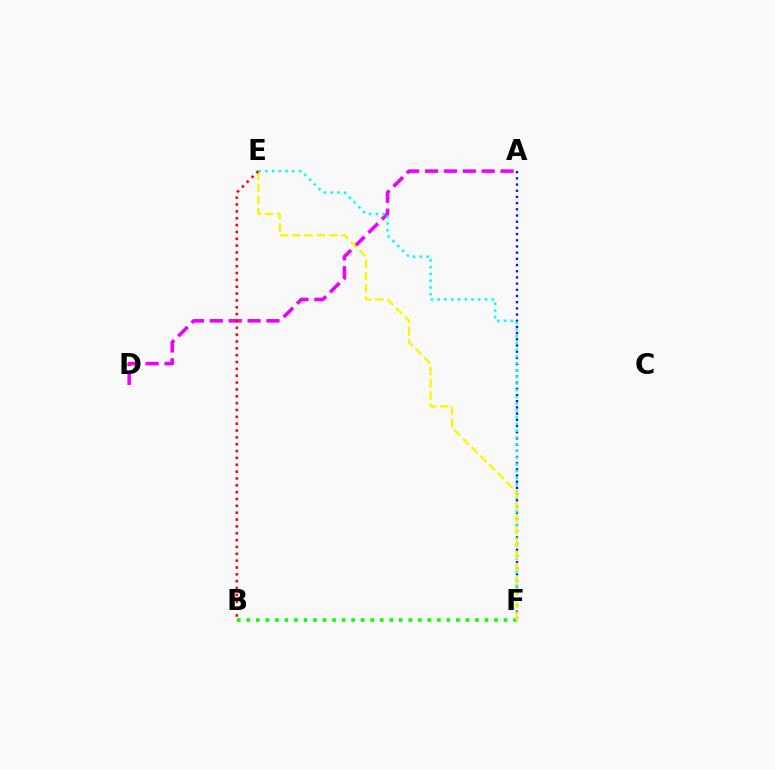{('B', 'F'): [{'color': '#08ff00', 'line_style': 'dotted', 'thickness': 2.59}], ('A', 'D'): [{'color': '#ee00ff', 'line_style': 'dashed', 'thickness': 2.56}], ('A', 'F'): [{'color': '#0010ff', 'line_style': 'dotted', 'thickness': 1.68}], ('E', 'F'): [{'color': '#00fff6', 'line_style': 'dotted', 'thickness': 1.83}, {'color': '#fcf500', 'line_style': 'dashed', 'thickness': 1.66}], ('B', 'E'): [{'color': '#ff0000', 'line_style': 'dotted', 'thickness': 1.86}]}